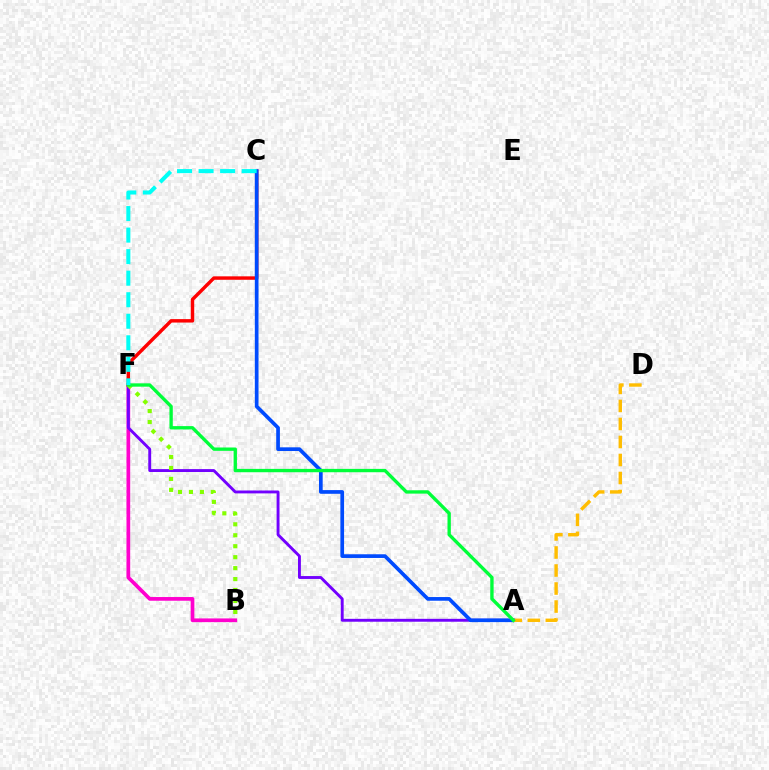{('B', 'F'): [{'color': '#ff00cf', 'line_style': 'solid', 'thickness': 2.67}, {'color': '#84ff00', 'line_style': 'dotted', 'thickness': 2.98}], ('A', 'F'): [{'color': '#7200ff', 'line_style': 'solid', 'thickness': 2.08}, {'color': '#00ff39', 'line_style': 'solid', 'thickness': 2.41}], ('C', 'F'): [{'color': '#ff0000', 'line_style': 'solid', 'thickness': 2.48}, {'color': '#00fff6', 'line_style': 'dashed', 'thickness': 2.93}], ('A', 'C'): [{'color': '#004bff', 'line_style': 'solid', 'thickness': 2.66}], ('A', 'D'): [{'color': '#ffbd00', 'line_style': 'dashed', 'thickness': 2.45}]}